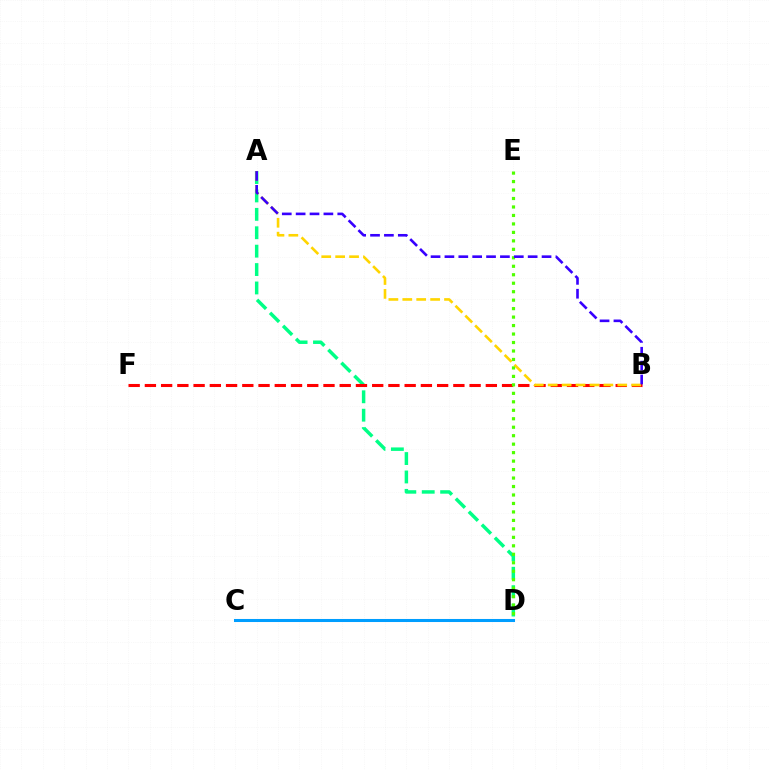{('C', 'D'): [{'color': '#ff00ed', 'line_style': 'dotted', 'thickness': 2.06}, {'color': '#009eff', 'line_style': 'solid', 'thickness': 2.19}], ('A', 'D'): [{'color': '#00ff86', 'line_style': 'dashed', 'thickness': 2.5}], ('B', 'F'): [{'color': '#ff0000', 'line_style': 'dashed', 'thickness': 2.21}], ('A', 'B'): [{'color': '#ffd500', 'line_style': 'dashed', 'thickness': 1.89}, {'color': '#3700ff', 'line_style': 'dashed', 'thickness': 1.88}], ('D', 'E'): [{'color': '#4fff00', 'line_style': 'dotted', 'thickness': 2.3}]}